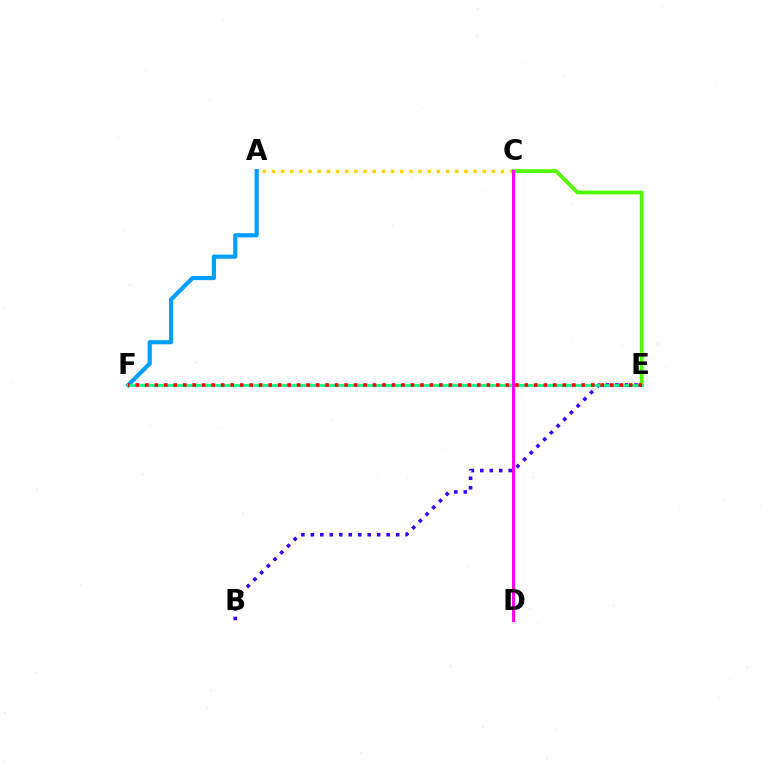{('A', 'F'): [{'color': '#009eff', 'line_style': 'solid', 'thickness': 3.0}], ('A', 'C'): [{'color': '#ffd500', 'line_style': 'dotted', 'thickness': 2.49}], ('C', 'E'): [{'color': '#4fff00', 'line_style': 'solid', 'thickness': 2.73}], ('B', 'E'): [{'color': '#3700ff', 'line_style': 'dotted', 'thickness': 2.58}], ('E', 'F'): [{'color': '#00ff86', 'line_style': 'solid', 'thickness': 1.93}, {'color': '#ff0000', 'line_style': 'dotted', 'thickness': 2.58}], ('C', 'D'): [{'color': '#ff00ed', 'line_style': 'solid', 'thickness': 2.18}]}